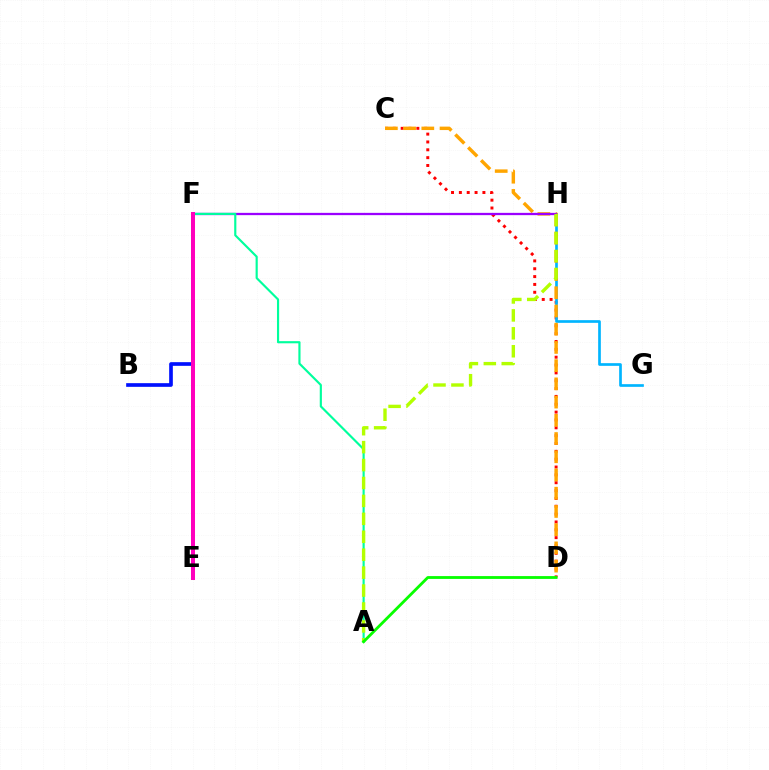{('C', 'D'): [{'color': '#ff0000', 'line_style': 'dotted', 'thickness': 2.13}, {'color': '#ffa500', 'line_style': 'dashed', 'thickness': 2.48}], ('B', 'F'): [{'color': '#0010ff', 'line_style': 'solid', 'thickness': 2.64}], ('G', 'H'): [{'color': '#00b5ff', 'line_style': 'solid', 'thickness': 1.93}], ('F', 'H'): [{'color': '#9b00ff', 'line_style': 'solid', 'thickness': 1.64}], ('A', 'F'): [{'color': '#00ff9d', 'line_style': 'solid', 'thickness': 1.55}], ('A', 'H'): [{'color': '#b3ff00', 'line_style': 'dashed', 'thickness': 2.44}], ('E', 'F'): [{'color': '#ff00bd', 'line_style': 'solid', 'thickness': 2.89}], ('A', 'D'): [{'color': '#08ff00', 'line_style': 'solid', 'thickness': 2.04}]}